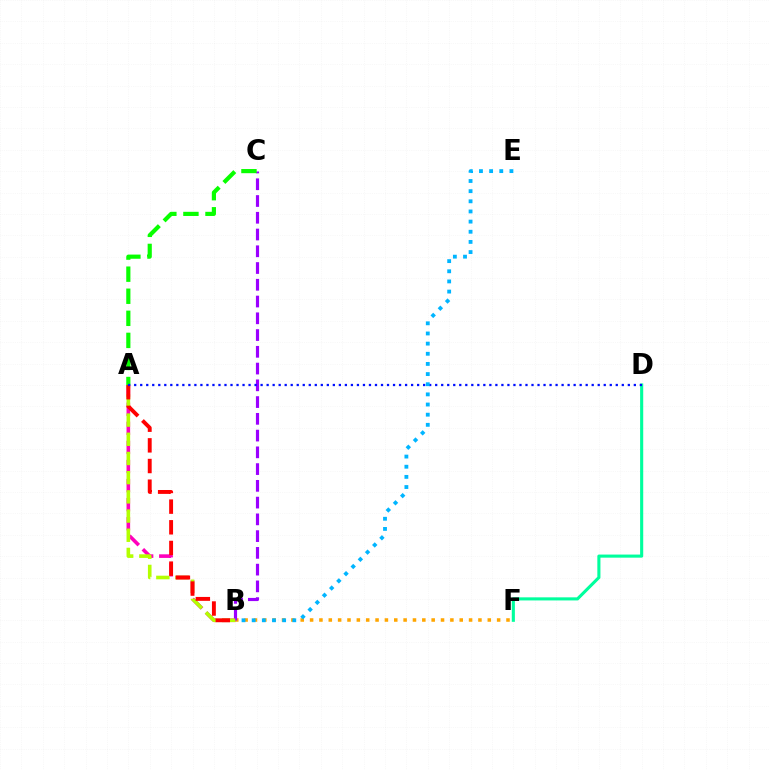{('B', 'F'): [{'color': '#ffa500', 'line_style': 'dotted', 'thickness': 2.54}], ('A', 'B'): [{'color': '#ff00bd', 'line_style': 'dashed', 'thickness': 2.59}, {'color': '#b3ff00', 'line_style': 'dashed', 'thickness': 2.61}, {'color': '#ff0000', 'line_style': 'dashed', 'thickness': 2.81}], ('D', 'F'): [{'color': '#00ff9d', 'line_style': 'solid', 'thickness': 2.23}], ('B', 'C'): [{'color': '#9b00ff', 'line_style': 'dashed', 'thickness': 2.28}], ('A', 'C'): [{'color': '#08ff00', 'line_style': 'dashed', 'thickness': 3.0}], ('A', 'D'): [{'color': '#0010ff', 'line_style': 'dotted', 'thickness': 1.64}], ('B', 'E'): [{'color': '#00b5ff', 'line_style': 'dotted', 'thickness': 2.76}]}